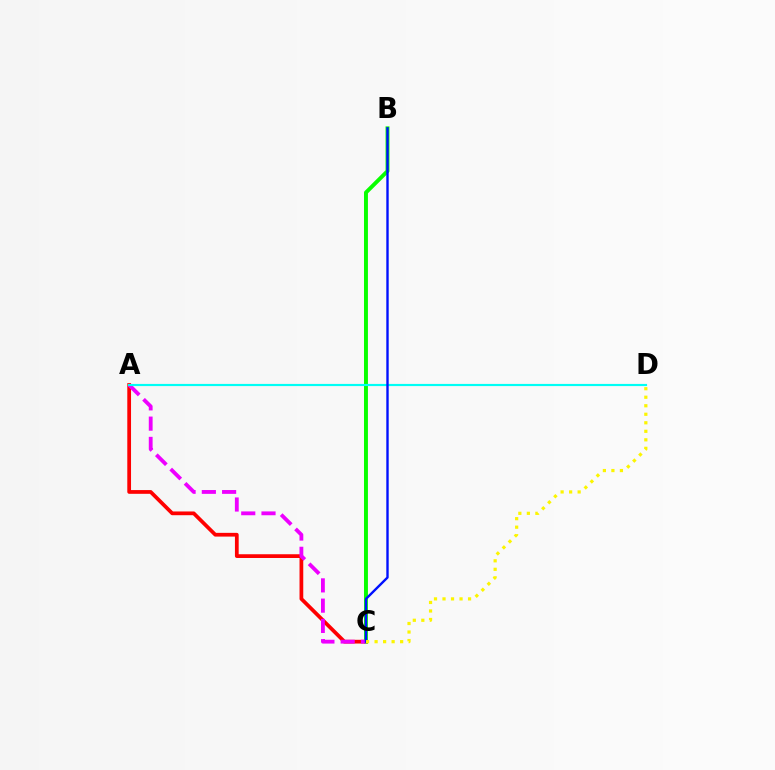{('A', 'C'): [{'color': '#ff0000', 'line_style': 'solid', 'thickness': 2.69}, {'color': '#ee00ff', 'line_style': 'dashed', 'thickness': 2.75}], ('B', 'C'): [{'color': '#08ff00', 'line_style': 'solid', 'thickness': 2.82}, {'color': '#0010ff', 'line_style': 'solid', 'thickness': 1.72}], ('A', 'D'): [{'color': '#00fff6', 'line_style': 'solid', 'thickness': 1.56}], ('C', 'D'): [{'color': '#fcf500', 'line_style': 'dotted', 'thickness': 2.31}]}